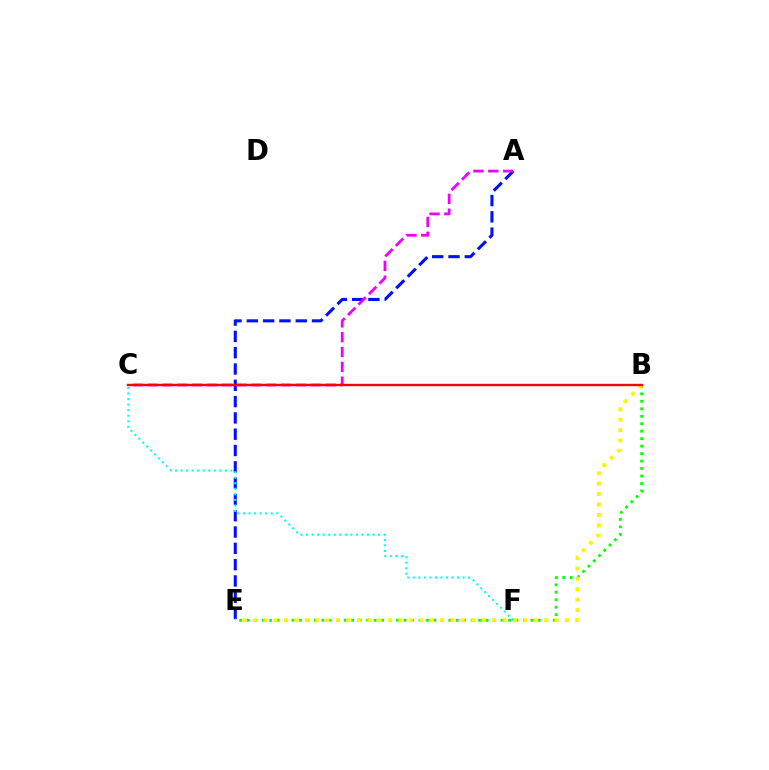{('B', 'E'): [{'color': '#08ff00', 'line_style': 'dotted', 'thickness': 2.03}, {'color': '#fcf500', 'line_style': 'dotted', 'thickness': 2.83}], ('A', 'E'): [{'color': '#0010ff', 'line_style': 'dashed', 'thickness': 2.21}], ('A', 'C'): [{'color': '#ee00ff', 'line_style': 'dashed', 'thickness': 2.02}], ('B', 'C'): [{'color': '#ff0000', 'line_style': 'solid', 'thickness': 1.7}], ('C', 'F'): [{'color': '#00fff6', 'line_style': 'dotted', 'thickness': 1.5}]}